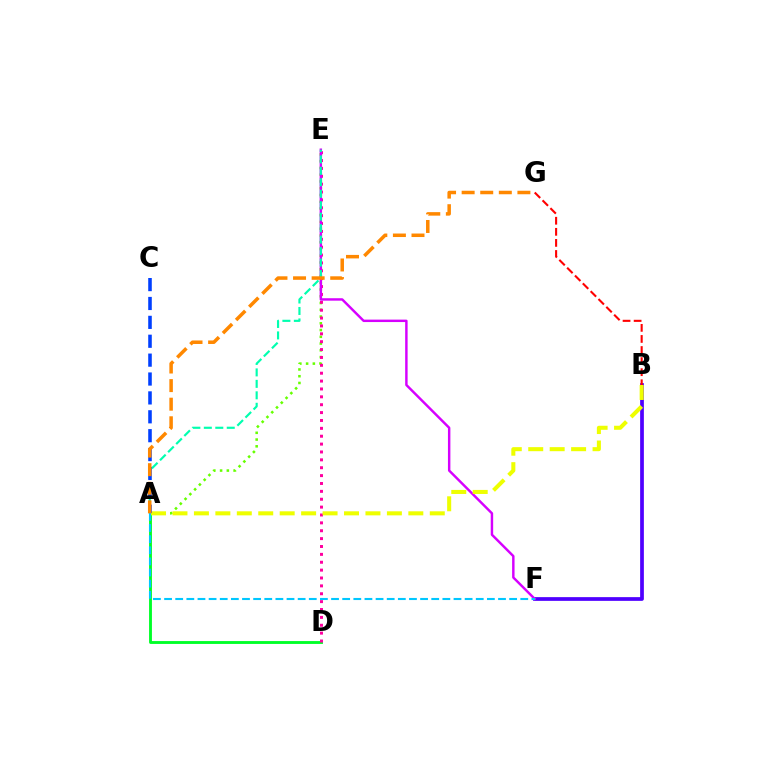{('A', 'D'): [{'color': '#00ff27', 'line_style': 'solid', 'thickness': 2.06}], ('A', 'E'): [{'color': '#66ff00', 'line_style': 'dotted', 'thickness': 1.84}, {'color': '#00ffaf', 'line_style': 'dashed', 'thickness': 1.56}], ('D', 'E'): [{'color': '#ff00a0', 'line_style': 'dotted', 'thickness': 2.14}], ('B', 'F'): [{'color': '#4f00ff', 'line_style': 'solid', 'thickness': 2.68}], ('E', 'F'): [{'color': '#d600ff', 'line_style': 'solid', 'thickness': 1.76}], ('A', 'B'): [{'color': '#eeff00', 'line_style': 'dashed', 'thickness': 2.91}], ('A', 'C'): [{'color': '#003fff', 'line_style': 'dashed', 'thickness': 2.57}], ('B', 'G'): [{'color': '#ff0000', 'line_style': 'dashed', 'thickness': 1.5}], ('A', 'F'): [{'color': '#00c7ff', 'line_style': 'dashed', 'thickness': 1.51}], ('A', 'G'): [{'color': '#ff8800', 'line_style': 'dashed', 'thickness': 2.52}]}